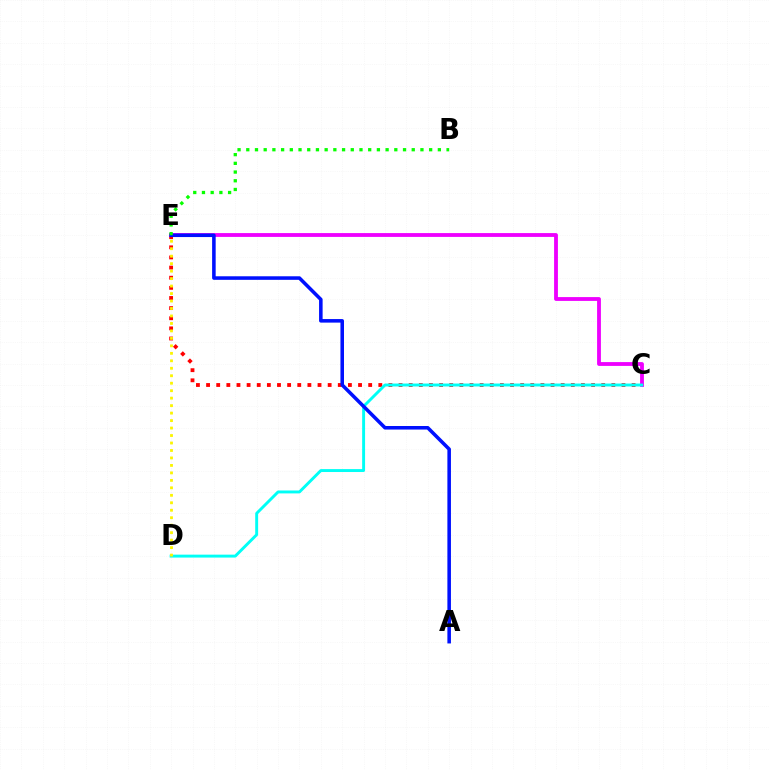{('C', 'E'): [{'color': '#ff0000', 'line_style': 'dotted', 'thickness': 2.75}, {'color': '#ee00ff', 'line_style': 'solid', 'thickness': 2.75}], ('C', 'D'): [{'color': '#00fff6', 'line_style': 'solid', 'thickness': 2.1}], ('A', 'E'): [{'color': '#0010ff', 'line_style': 'solid', 'thickness': 2.56}], ('B', 'E'): [{'color': '#08ff00', 'line_style': 'dotted', 'thickness': 2.37}], ('D', 'E'): [{'color': '#fcf500', 'line_style': 'dotted', 'thickness': 2.03}]}